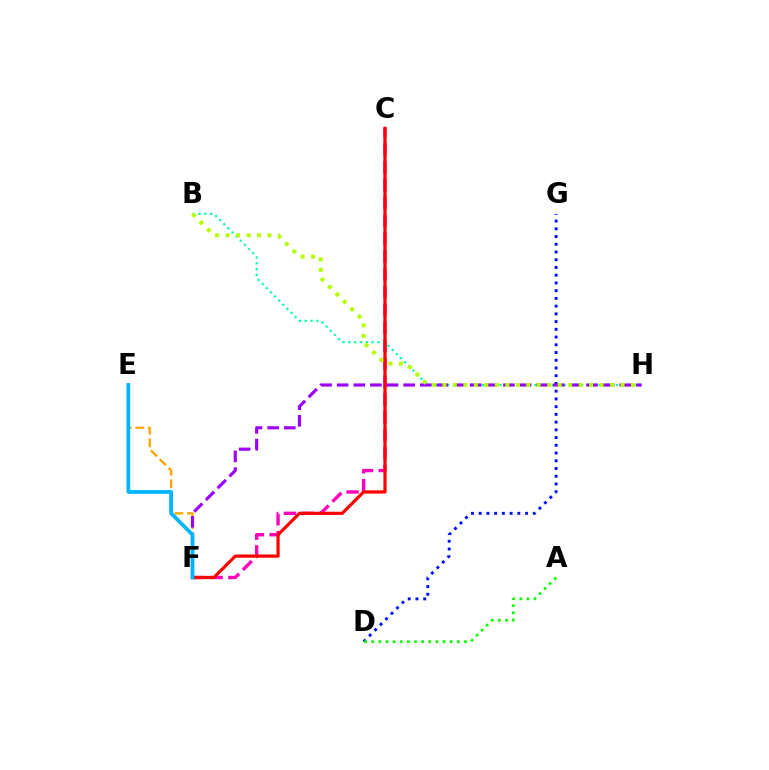{('C', 'F'): [{'color': '#ff00bd', 'line_style': 'dashed', 'thickness': 2.43}, {'color': '#ff0000', 'line_style': 'solid', 'thickness': 2.31}], ('E', 'F'): [{'color': '#ffa500', 'line_style': 'dashed', 'thickness': 1.69}, {'color': '#00b5ff', 'line_style': 'solid', 'thickness': 2.71}], ('B', 'H'): [{'color': '#00ff9d', 'line_style': 'dotted', 'thickness': 1.58}, {'color': '#b3ff00', 'line_style': 'dotted', 'thickness': 2.85}], ('D', 'G'): [{'color': '#0010ff', 'line_style': 'dotted', 'thickness': 2.1}], ('F', 'H'): [{'color': '#9b00ff', 'line_style': 'dashed', 'thickness': 2.26}], ('A', 'D'): [{'color': '#08ff00', 'line_style': 'dotted', 'thickness': 1.94}]}